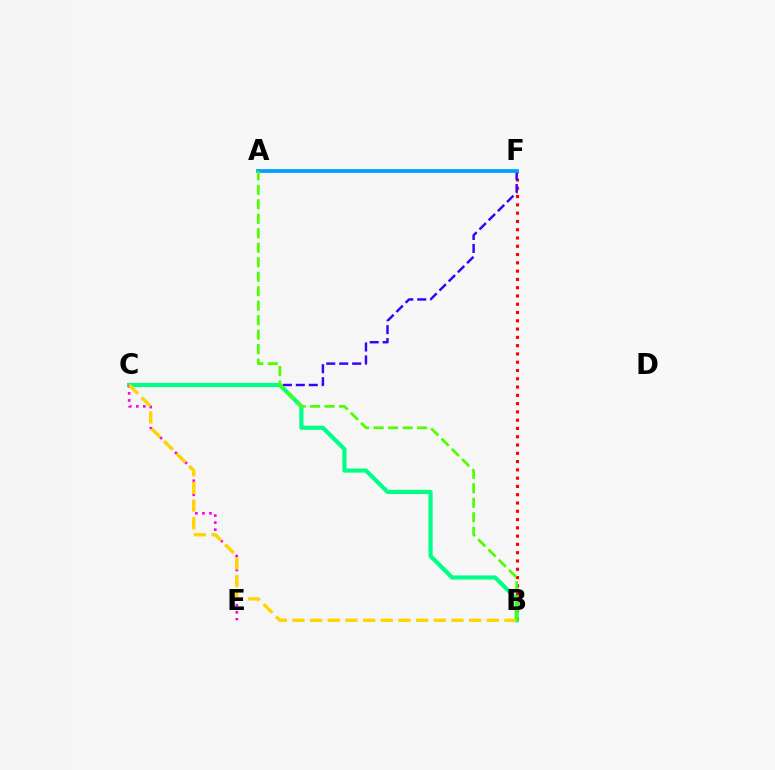{('B', 'F'): [{'color': '#ff0000', 'line_style': 'dotted', 'thickness': 2.25}], ('C', 'F'): [{'color': '#3700ff', 'line_style': 'dashed', 'thickness': 1.76}], ('B', 'C'): [{'color': '#00ff86', 'line_style': 'solid', 'thickness': 2.99}, {'color': '#ffd500', 'line_style': 'dashed', 'thickness': 2.4}], ('C', 'E'): [{'color': '#ff00ed', 'line_style': 'dotted', 'thickness': 1.91}], ('A', 'F'): [{'color': '#009eff', 'line_style': 'solid', 'thickness': 2.68}], ('A', 'B'): [{'color': '#4fff00', 'line_style': 'dashed', 'thickness': 1.97}]}